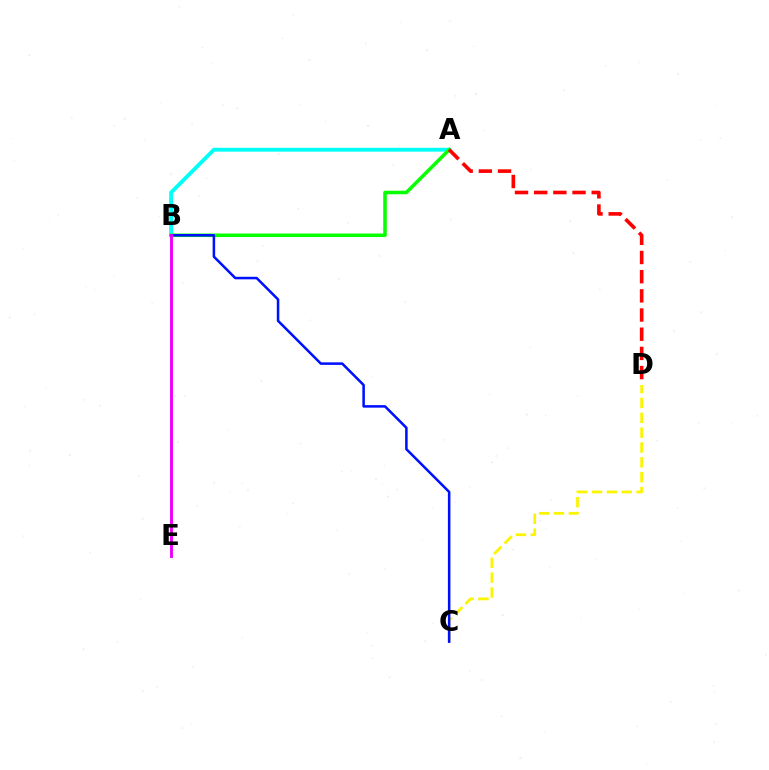{('C', 'D'): [{'color': '#fcf500', 'line_style': 'dashed', 'thickness': 2.02}], ('A', 'B'): [{'color': '#00fff6', 'line_style': 'solid', 'thickness': 2.78}, {'color': '#08ff00', 'line_style': 'solid', 'thickness': 2.55}], ('B', 'C'): [{'color': '#0010ff', 'line_style': 'solid', 'thickness': 1.82}], ('A', 'D'): [{'color': '#ff0000', 'line_style': 'dashed', 'thickness': 2.61}], ('B', 'E'): [{'color': '#ee00ff', 'line_style': 'solid', 'thickness': 2.09}]}